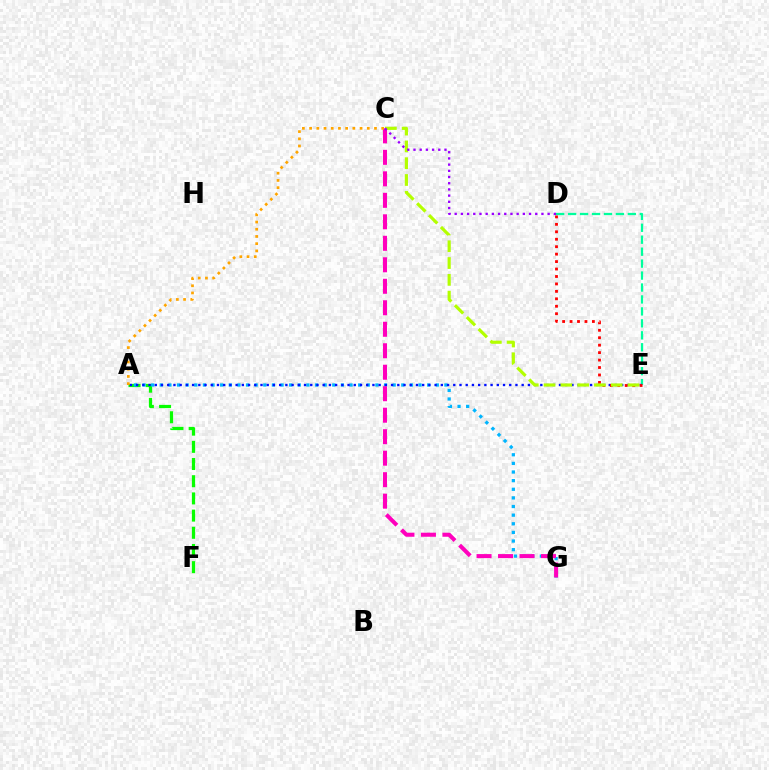{('A', 'F'): [{'color': '#08ff00', 'line_style': 'dashed', 'thickness': 2.34}], ('D', 'E'): [{'color': '#00ff9d', 'line_style': 'dashed', 'thickness': 1.62}, {'color': '#ff0000', 'line_style': 'dotted', 'thickness': 2.02}], ('A', 'G'): [{'color': '#00b5ff', 'line_style': 'dotted', 'thickness': 2.34}], ('A', 'E'): [{'color': '#0010ff', 'line_style': 'dotted', 'thickness': 1.69}], ('C', 'G'): [{'color': '#ff00bd', 'line_style': 'dashed', 'thickness': 2.92}], ('A', 'C'): [{'color': '#ffa500', 'line_style': 'dotted', 'thickness': 1.96}], ('C', 'E'): [{'color': '#b3ff00', 'line_style': 'dashed', 'thickness': 2.28}], ('C', 'D'): [{'color': '#9b00ff', 'line_style': 'dotted', 'thickness': 1.68}]}